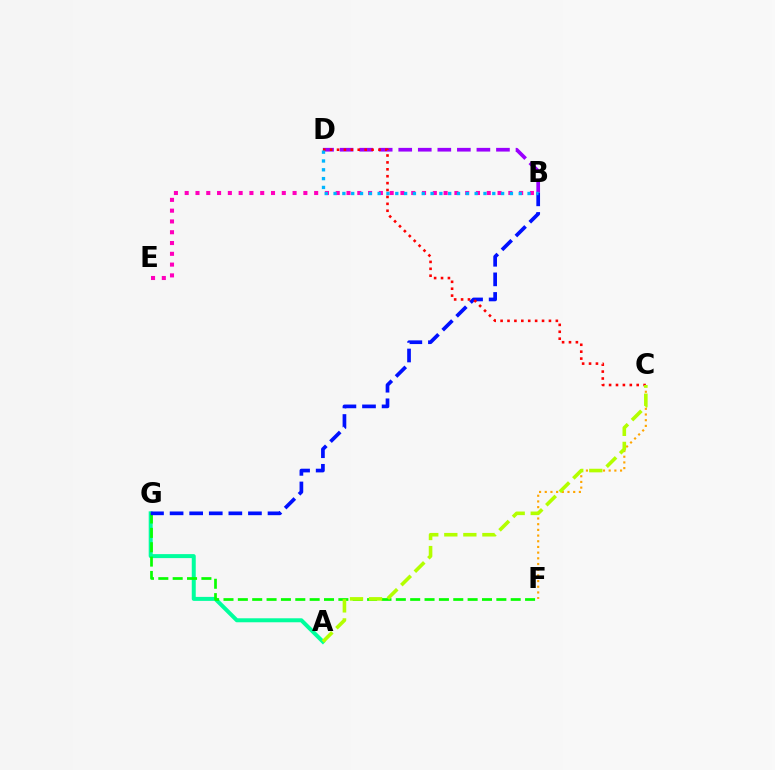{('C', 'F'): [{'color': '#ffa500', 'line_style': 'dotted', 'thickness': 1.55}], ('B', 'D'): [{'color': '#9b00ff', 'line_style': 'dashed', 'thickness': 2.66}, {'color': '#00b5ff', 'line_style': 'dotted', 'thickness': 2.4}], ('A', 'G'): [{'color': '#00ff9d', 'line_style': 'solid', 'thickness': 2.87}], ('F', 'G'): [{'color': '#08ff00', 'line_style': 'dashed', 'thickness': 1.95}], ('B', 'E'): [{'color': '#ff00bd', 'line_style': 'dotted', 'thickness': 2.93}], ('B', 'G'): [{'color': '#0010ff', 'line_style': 'dashed', 'thickness': 2.66}], ('C', 'D'): [{'color': '#ff0000', 'line_style': 'dotted', 'thickness': 1.88}], ('A', 'C'): [{'color': '#b3ff00', 'line_style': 'dashed', 'thickness': 2.59}]}